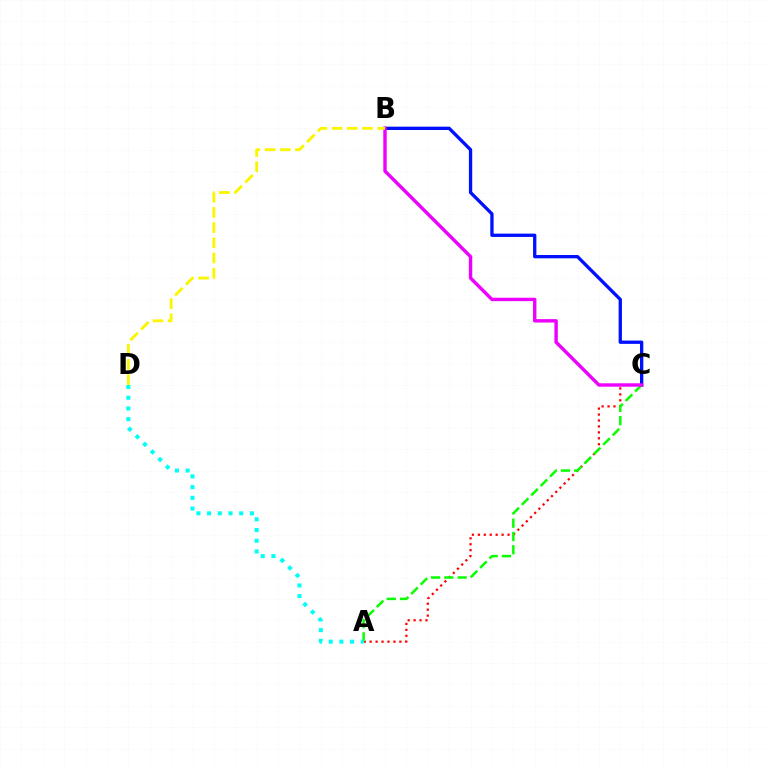{('A', 'C'): [{'color': '#ff0000', 'line_style': 'dotted', 'thickness': 1.61}, {'color': '#08ff00', 'line_style': 'dashed', 'thickness': 1.8}], ('B', 'C'): [{'color': '#0010ff', 'line_style': 'solid', 'thickness': 2.38}, {'color': '#ee00ff', 'line_style': 'solid', 'thickness': 2.45}], ('B', 'D'): [{'color': '#fcf500', 'line_style': 'dashed', 'thickness': 2.06}], ('A', 'D'): [{'color': '#00fff6', 'line_style': 'dotted', 'thickness': 2.91}]}